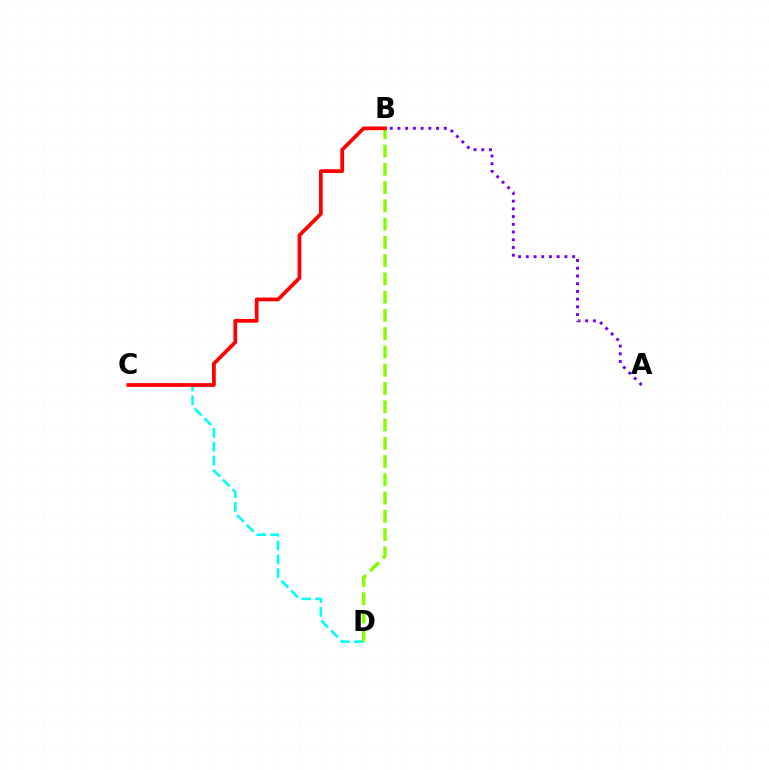{('C', 'D'): [{'color': '#00fff6', 'line_style': 'dashed', 'thickness': 1.87}], ('A', 'B'): [{'color': '#7200ff', 'line_style': 'dotted', 'thickness': 2.1}], ('B', 'D'): [{'color': '#84ff00', 'line_style': 'dashed', 'thickness': 2.48}], ('B', 'C'): [{'color': '#ff0000', 'line_style': 'solid', 'thickness': 2.69}]}